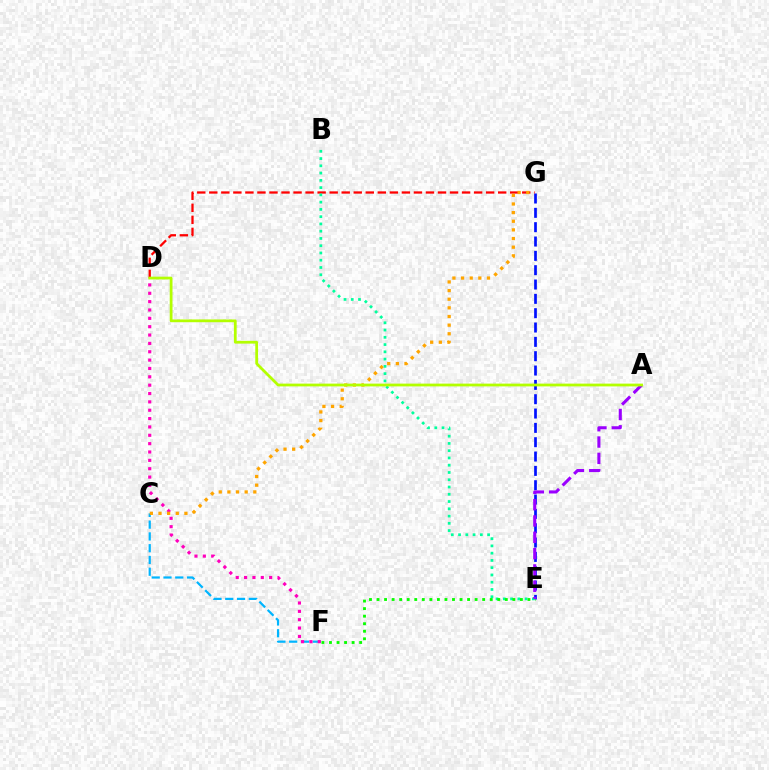{('E', 'G'): [{'color': '#0010ff', 'line_style': 'dashed', 'thickness': 1.95}], ('D', 'G'): [{'color': '#ff0000', 'line_style': 'dashed', 'thickness': 1.64}], ('C', 'F'): [{'color': '#00b5ff', 'line_style': 'dashed', 'thickness': 1.6}], ('B', 'E'): [{'color': '#00ff9d', 'line_style': 'dotted', 'thickness': 1.97}], ('E', 'F'): [{'color': '#08ff00', 'line_style': 'dotted', 'thickness': 2.05}], ('D', 'F'): [{'color': '#ff00bd', 'line_style': 'dotted', 'thickness': 2.27}], ('C', 'G'): [{'color': '#ffa500', 'line_style': 'dotted', 'thickness': 2.35}], ('A', 'E'): [{'color': '#9b00ff', 'line_style': 'dashed', 'thickness': 2.22}], ('A', 'D'): [{'color': '#b3ff00', 'line_style': 'solid', 'thickness': 1.99}]}